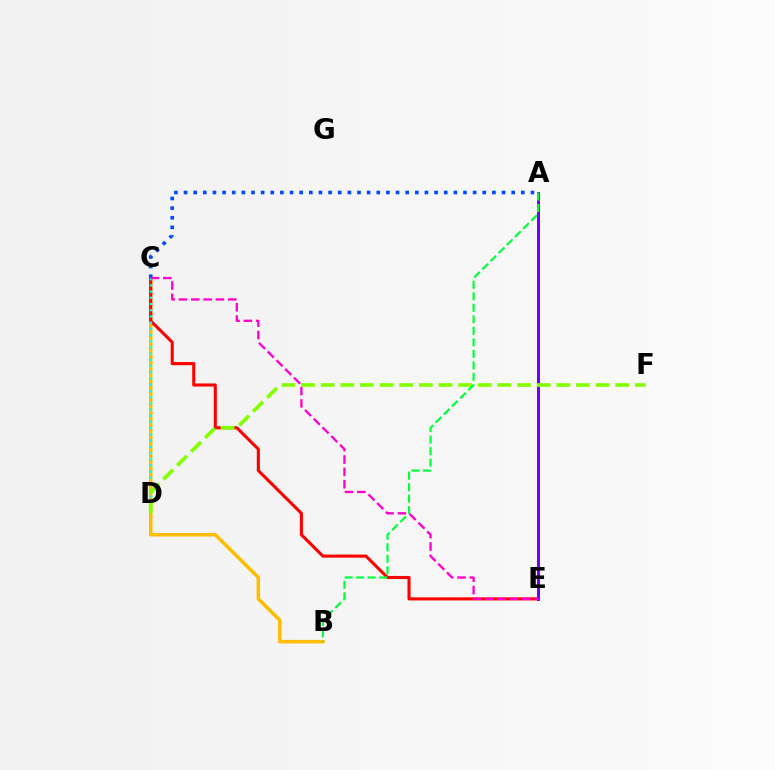{('B', 'C'): [{'color': '#ffbd00', 'line_style': 'solid', 'thickness': 2.53}], ('C', 'E'): [{'color': '#ff0000', 'line_style': 'solid', 'thickness': 2.22}, {'color': '#ff00cf', 'line_style': 'dashed', 'thickness': 1.68}], ('C', 'D'): [{'color': '#00fff6', 'line_style': 'dotted', 'thickness': 1.69}], ('A', 'C'): [{'color': '#004bff', 'line_style': 'dotted', 'thickness': 2.62}], ('A', 'E'): [{'color': '#7200ff', 'line_style': 'solid', 'thickness': 2.15}], ('D', 'F'): [{'color': '#84ff00', 'line_style': 'dashed', 'thickness': 2.67}], ('A', 'B'): [{'color': '#00ff39', 'line_style': 'dashed', 'thickness': 1.56}]}